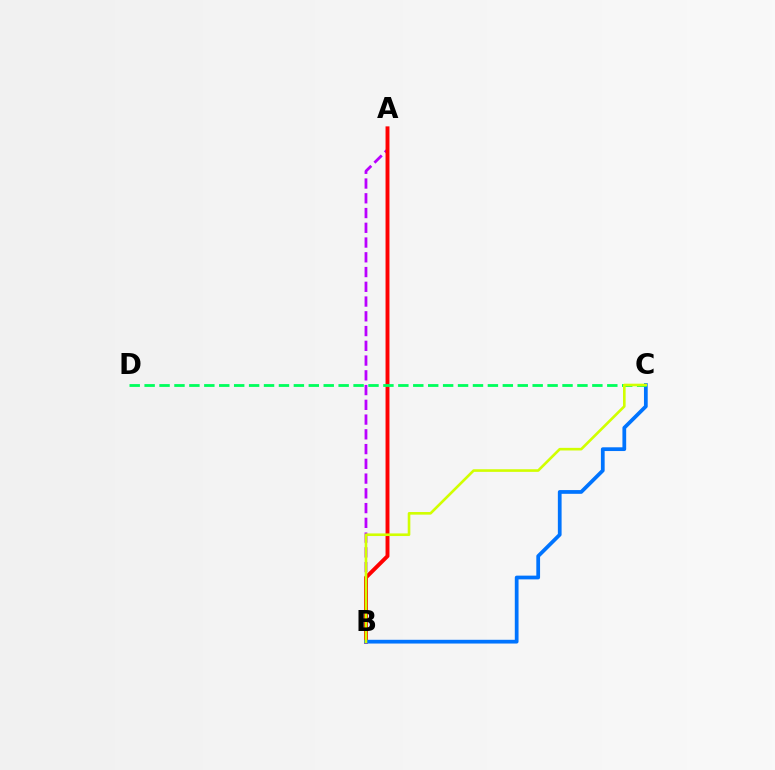{('A', 'B'): [{'color': '#b900ff', 'line_style': 'dashed', 'thickness': 2.0}, {'color': '#ff0000', 'line_style': 'solid', 'thickness': 2.82}], ('B', 'C'): [{'color': '#0074ff', 'line_style': 'solid', 'thickness': 2.69}, {'color': '#d1ff00', 'line_style': 'solid', 'thickness': 1.89}], ('C', 'D'): [{'color': '#00ff5c', 'line_style': 'dashed', 'thickness': 2.03}]}